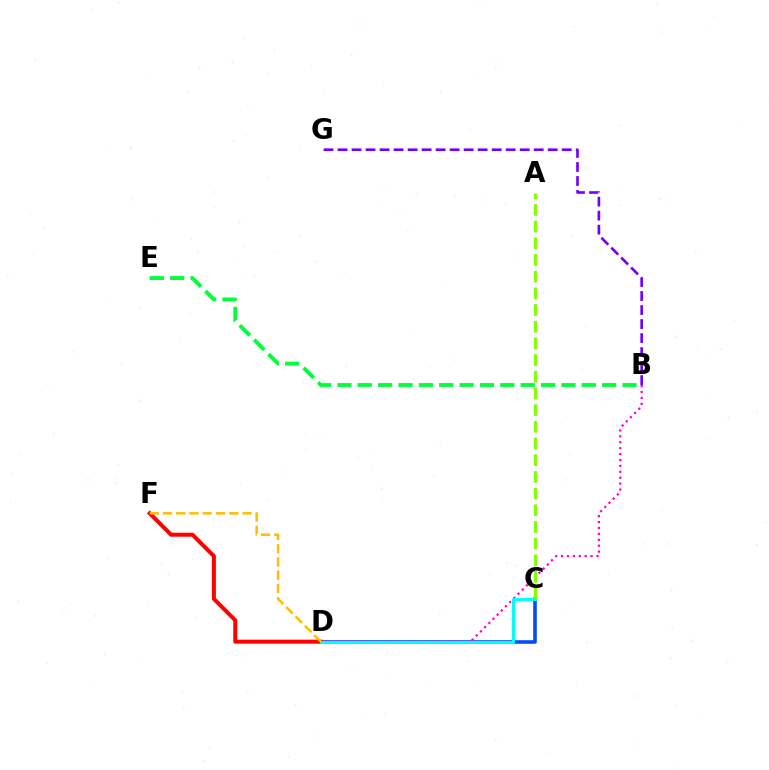{('C', 'D'): [{'color': '#004bff', 'line_style': 'solid', 'thickness': 2.57}, {'color': '#00fff6', 'line_style': 'solid', 'thickness': 2.19}], ('D', 'F'): [{'color': '#ff0000', 'line_style': 'solid', 'thickness': 2.88}, {'color': '#ffbd00', 'line_style': 'dashed', 'thickness': 1.8}], ('B', 'D'): [{'color': '#ff00cf', 'line_style': 'dotted', 'thickness': 1.61}], ('B', 'E'): [{'color': '#00ff39', 'line_style': 'dashed', 'thickness': 2.77}], ('A', 'C'): [{'color': '#84ff00', 'line_style': 'dashed', 'thickness': 2.27}], ('B', 'G'): [{'color': '#7200ff', 'line_style': 'dashed', 'thickness': 1.9}]}